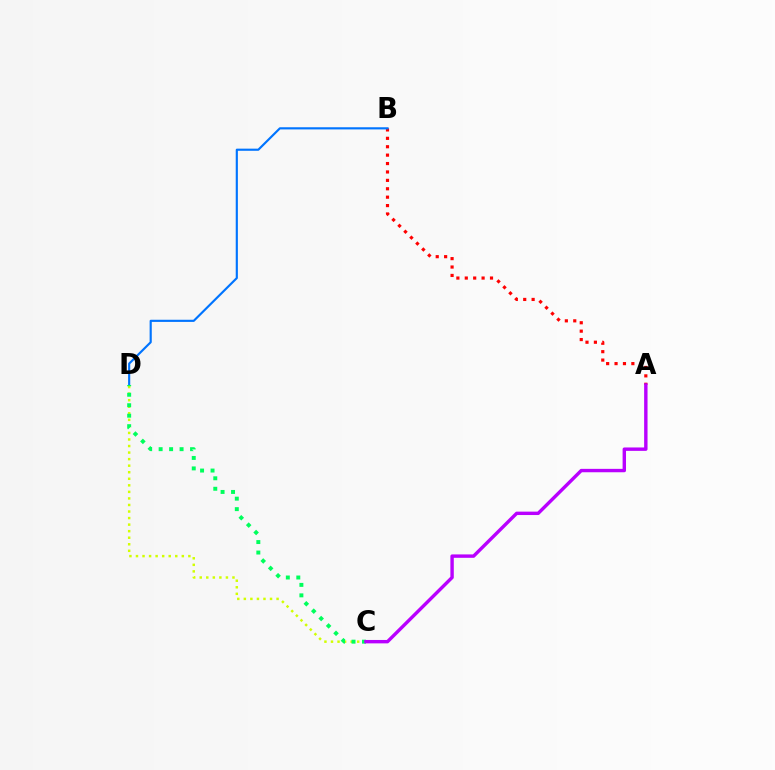{('A', 'B'): [{'color': '#ff0000', 'line_style': 'dotted', 'thickness': 2.28}], ('B', 'D'): [{'color': '#0074ff', 'line_style': 'solid', 'thickness': 1.55}], ('C', 'D'): [{'color': '#d1ff00', 'line_style': 'dotted', 'thickness': 1.78}, {'color': '#00ff5c', 'line_style': 'dotted', 'thickness': 2.85}], ('A', 'C'): [{'color': '#b900ff', 'line_style': 'solid', 'thickness': 2.45}]}